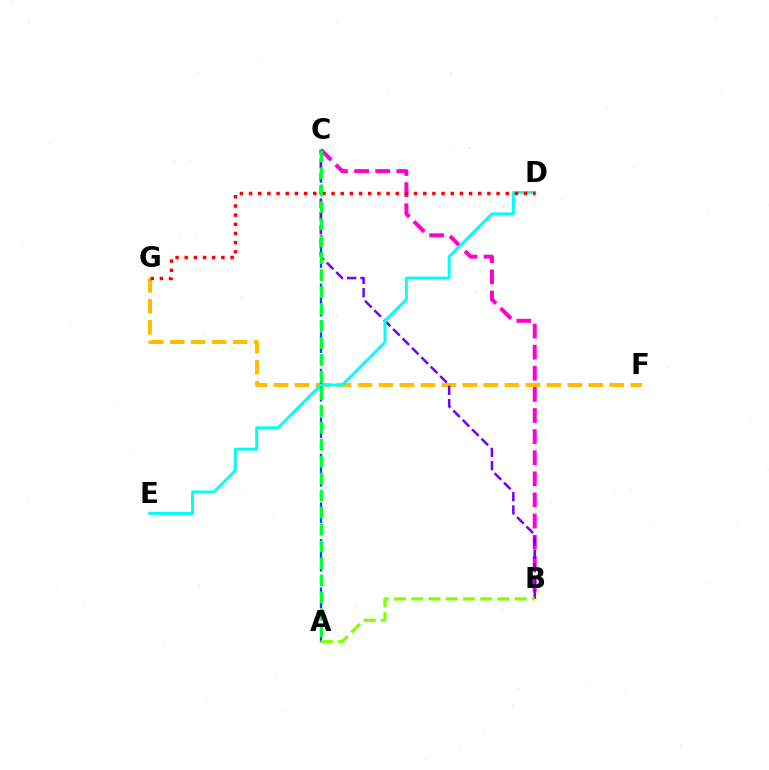{('F', 'G'): [{'color': '#ffbd00', 'line_style': 'dashed', 'thickness': 2.85}], ('B', 'C'): [{'color': '#ff00cf', 'line_style': 'dashed', 'thickness': 2.87}, {'color': '#7200ff', 'line_style': 'dashed', 'thickness': 1.81}], ('A', 'C'): [{'color': '#004bff', 'line_style': 'dashed', 'thickness': 1.65}, {'color': '#00ff39', 'line_style': 'dashed', 'thickness': 2.3}], ('D', 'E'): [{'color': '#00fff6', 'line_style': 'solid', 'thickness': 2.13}], ('D', 'G'): [{'color': '#ff0000', 'line_style': 'dotted', 'thickness': 2.49}], ('A', 'B'): [{'color': '#84ff00', 'line_style': 'dashed', 'thickness': 2.34}]}